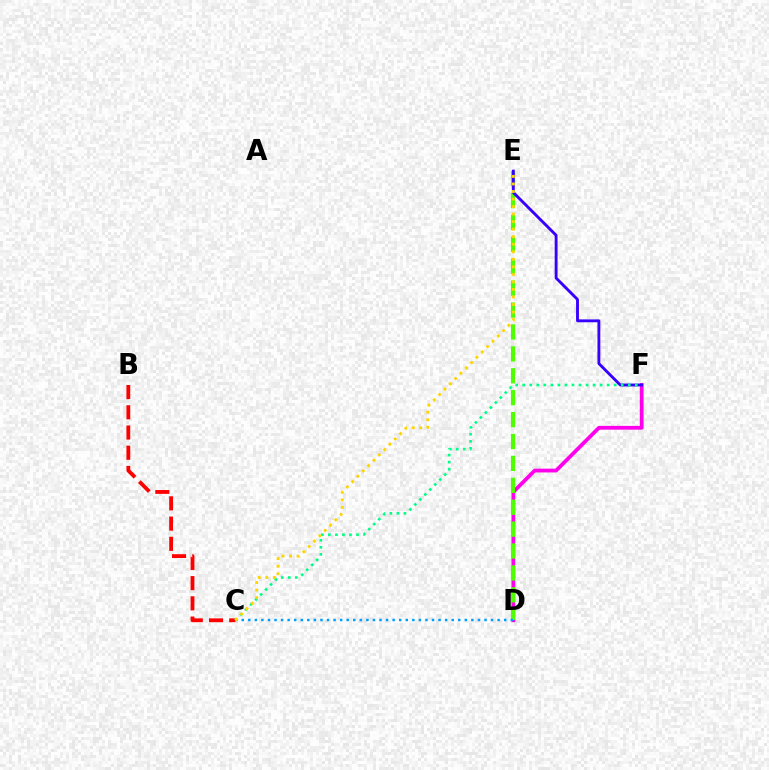{('D', 'F'): [{'color': '#ff00ed', 'line_style': 'solid', 'thickness': 2.72}], ('D', 'E'): [{'color': '#4fff00', 'line_style': 'dashed', 'thickness': 2.98}], ('C', 'D'): [{'color': '#009eff', 'line_style': 'dotted', 'thickness': 1.78}], ('E', 'F'): [{'color': '#3700ff', 'line_style': 'solid', 'thickness': 2.06}], ('B', 'C'): [{'color': '#ff0000', 'line_style': 'dashed', 'thickness': 2.75}], ('C', 'F'): [{'color': '#00ff86', 'line_style': 'dotted', 'thickness': 1.91}], ('C', 'E'): [{'color': '#ffd500', 'line_style': 'dotted', 'thickness': 2.05}]}